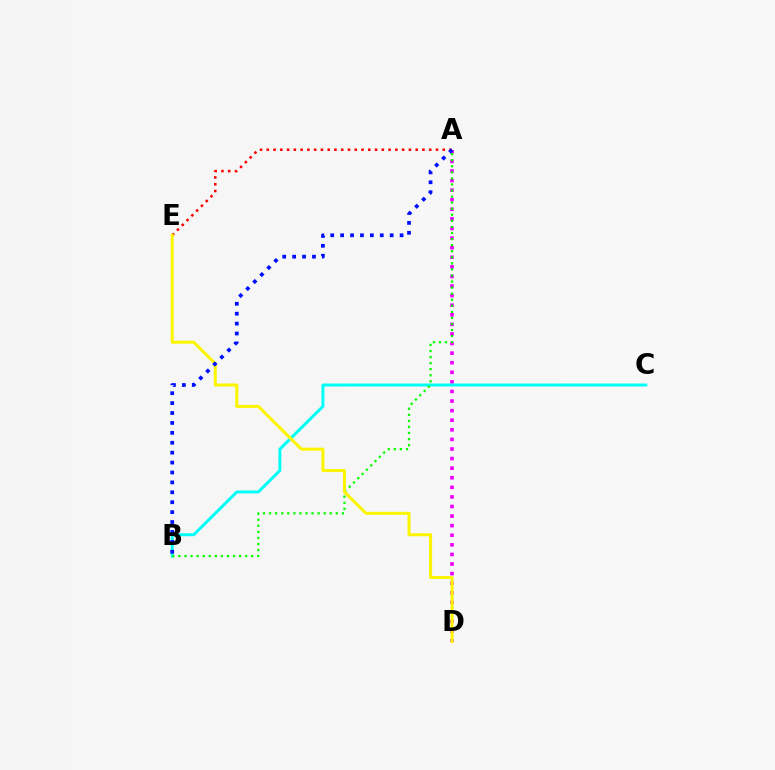{('A', 'D'): [{'color': '#ee00ff', 'line_style': 'dotted', 'thickness': 2.6}], ('A', 'E'): [{'color': '#ff0000', 'line_style': 'dotted', 'thickness': 1.84}], ('B', 'C'): [{'color': '#00fff6', 'line_style': 'solid', 'thickness': 2.14}], ('A', 'B'): [{'color': '#08ff00', 'line_style': 'dotted', 'thickness': 1.65}, {'color': '#0010ff', 'line_style': 'dotted', 'thickness': 2.69}], ('D', 'E'): [{'color': '#fcf500', 'line_style': 'solid', 'thickness': 2.19}]}